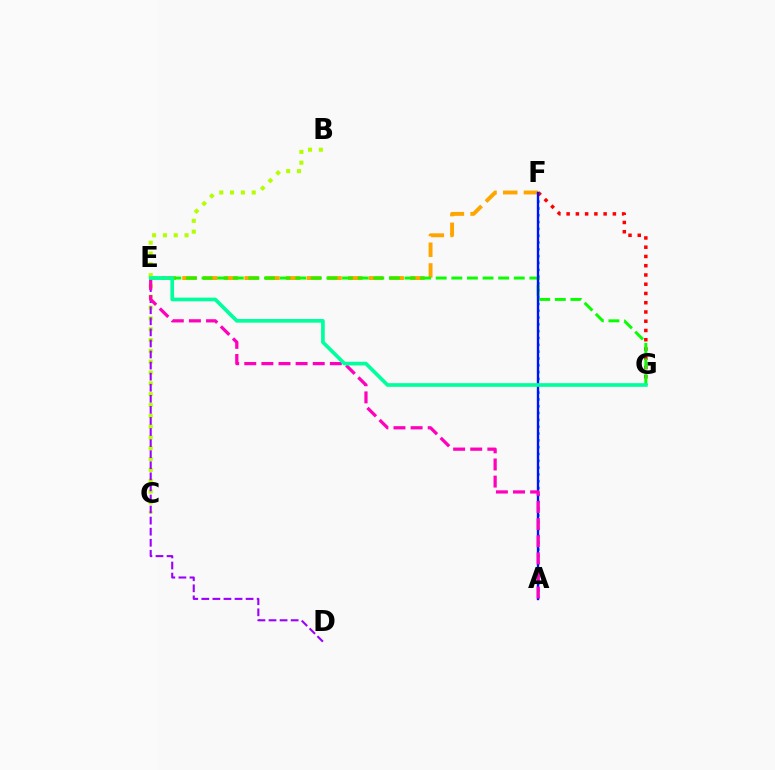{('E', 'F'): [{'color': '#ffa500', 'line_style': 'dashed', 'thickness': 2.82}], ('A', 'F'): [{'color': '#00b5ff', 'line_style': 'dotted', 'thickness': 1.85}, {'color': '#0010ff', 'line_style': 'solid', 'thickness': 1.69}], ('B', 'C'): [{'color': '#b3ff00', 'line_style': 'dotted', 'thickness': 2.94}], ('F', 'G'): [{'color': '#ff0000', 'line_style': 'dotted', 'thickness': 2.51}], ('D', 'E'): [{'color': '#9b00ff', 'line_style': 'dashed', 'thickness': 1.5}], ('E', 'G'): [{'color': '#08ff00', 'line_style': 'dashed', 'thickness': 2.12}, {'color': '#00ff9d', 'line_style': 'solid', 'thickness': 2.64}], ('A', 'E'): [{'color': '#ff00bd', 'line_style': 'dashed', 'thickness': 2.32}]}